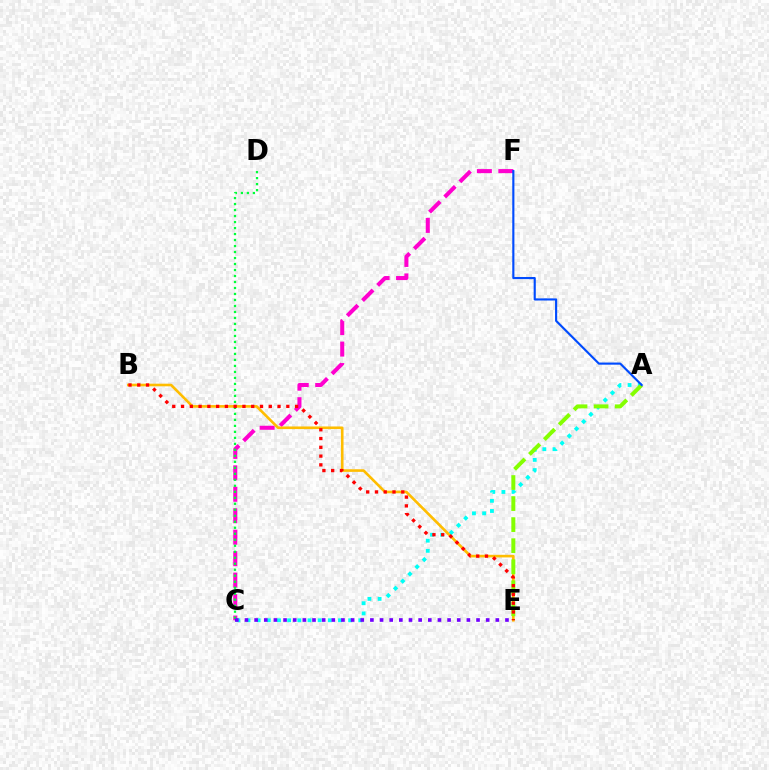{('C', 'F'): [{'color': '#ff00cf', 'line_style': 'dashed', 'thickness': 2.91}], ('A', 'C'): [{'color': '#00fff6', 'line_style': 'dotted', 'thickness': 2.76}], ('B', 'E'): [{'color': '#ffbd00', 'line_style': 'solid', 'thickness': 1.89}, {'color': '#ff0000', 'line_style': 'dotted', 'thickness': 2.38}], ('A', 'E'): [{'color': '#84ff00', 'line_style': 'dashed', 'thickness': 2.86}], ('C', 'D'): [{'color': '#00ff39', 'line_style': 'dotted', 'thickness': 1.63}], ('C', 'E'): [{'color': '#7200ff', 'line_style': 'dotted', 'thickness': 2.62}], ('A', 'F'): [{'color': '#004bff', 'line_style': 'solid', 'thickness': 1.54}]}